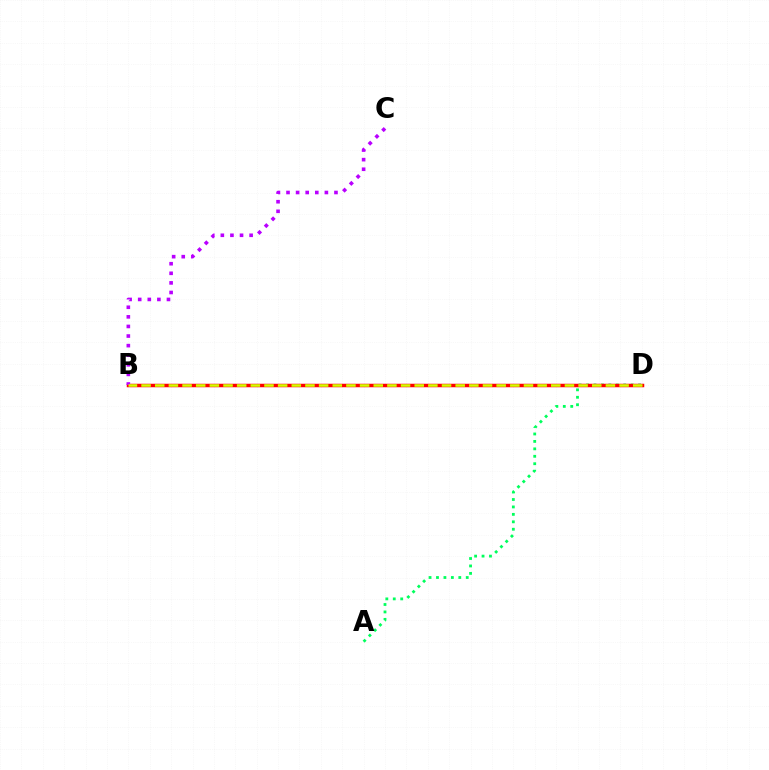{('B', 'D'): [{'color': '#0074ff', 'line_style': 'solid', 'thickness': 2.12}, {'color': '#ff0000', 'line_style': 'solid', 'thickness': 2.52}, {'color': '#d1ff00', 'line_style': 'dashed', 'thickness': 1.86}], ('A', 'D'): [{'color': '#00ff5c', 'line_style': 'dotted', 'thickness': 2.02}], ('B', 'C'): [{'color': '#b900ff', 'line_style': 'dotted', 'thickness': 2.61}]}